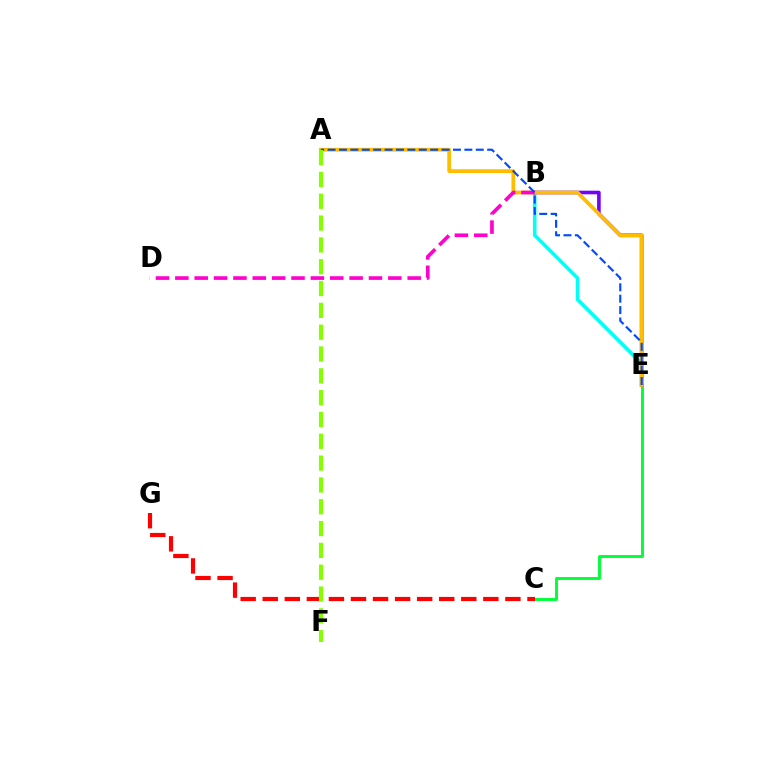{('B', 'E'): [{'color': '#00fff6', 'line_style': 'solid', 'thickness': 2.55}, {'color': '#7200ff', 'line_style': 'solid', 'thickness': 2.6}], ('C', 'E'): [{'color': '#00ff39', 'line_style': 'solid', 'thickness': 2.1}], ('C', 'G'): [{'color': '#ff0000', 'line_style': 'dashed', 'thickness': 3.0}], ('A', 'E'): [{'color': '#ffbd00', 'line_style': 'solid', 'thickness': 2.71}, {'color': '#004bff', 'line_style': 'dashed', 'thickness': 1.55}], ('B', 'D'): [{'color': '#ff00cf', 'line_style': 'dashed', 'thickness': 2.63}], ('A', 'F'): [{'color': '#84ff00', 'line_style': 'dashed', 'thickness': 2.96}]}